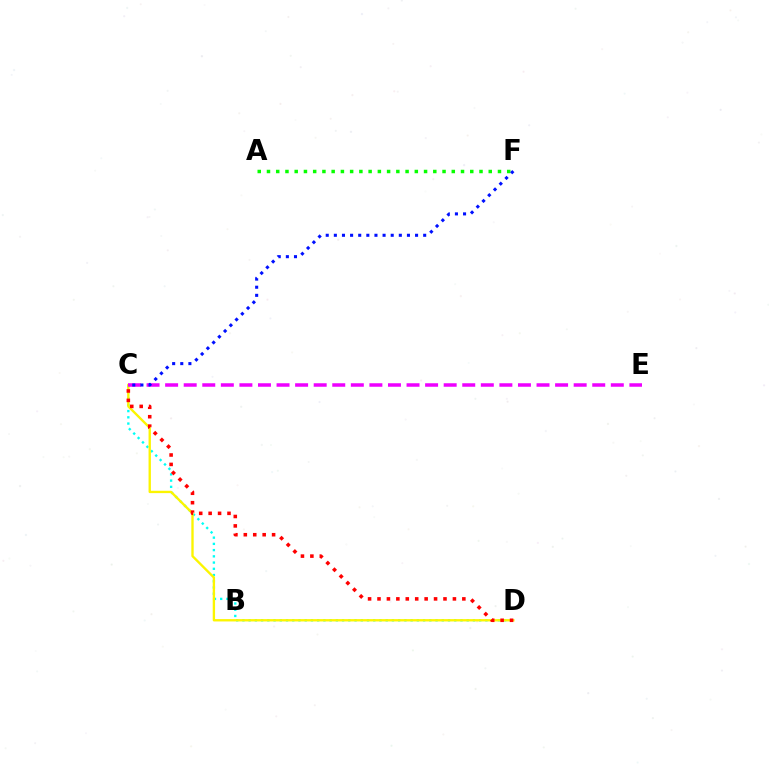{('A', 'F'): [{'color': '#08ff00', 'line_style': 'dotted', 'thickness': 2.51}], ('C', 'D'): [{'color': '#00fff6', 'line_style': 'dotted', 'thickness': 1.69}, {'color': '#fcf500', 'line_style': 'solid', 'thickness': 1.69}, {'color': '#ff0000', 'line_style': 'dotted', 'thickness': 2.56}], ('C', 'E'): [{'color': '#ee00ff', 'line_style': 'dashed', 'thickness': 2.52}], ('C', 'F'): [{'color': '#0010ff', 'line_style': 'dotted', 'thickness': 2.21}]}